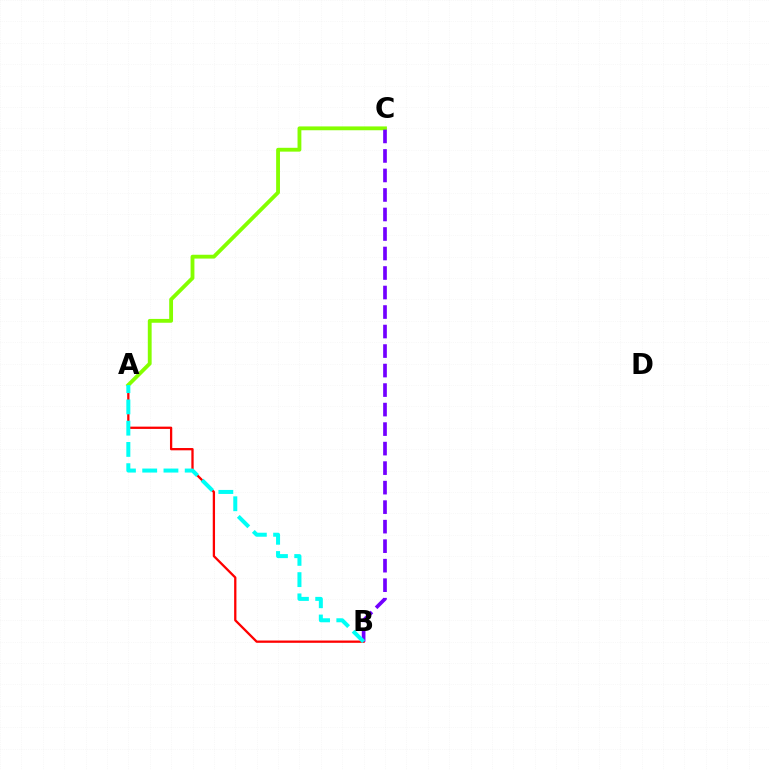{('A', 'B'): [{'color': '#ff0000', 'line_style': 'solid', 'thickness': 1.65}, {'color': '#00fff6', 'line_style': 'dashed', 'thickness': 2.89}], ('A', 'C'): [{'color': '#84ff00', 'line_style': 'solid', 'thickness': 2.76}], ('B', 'C'): [{'color': '#7200ff', 'line_style': 'dashed', 'thickness': 2.65}]}